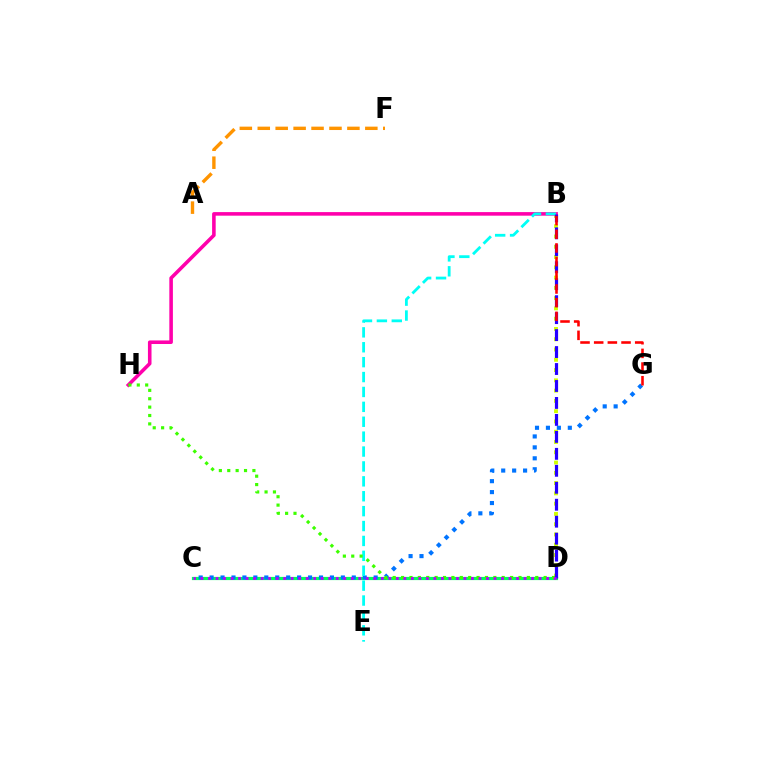{('B', 'D'): [{'color': '#d1ff00', 'line_style': 'dotted', 'thickness': 2.79}, {'color': '#2500ff', 'line_style': 'dashed', 'thickness': 2.3}], ('C', 'D'): [{'color': '#00ff5c', 'line_style': 'solid', 'thickness': 2.3}, {'color': '#b900ff', 'line_style': 'dotted', 'thickness': 2.04}], ('B', 'H'): [{'color': '#ff00ac', 'line_style': 'solid', 'thickness': 2.57}], ('C', 'G'): [{'color': '#0074ff', 'line_style': 'dotted', 'thickness': 2.97}], ('B', 'E'): [{'color': '#00fff6', 'line_style': 'dashed', 'thickness': 2.02}], ('D', 'H'): [{'color': '#3dff00', 'line_style': 'dotted', 'thickness': 2.28}], ('B', 'G'): [{'color': '#ff0000', 'line_style': 'dashed', 'thickness': 1.86}], ('A', 'F'): [{'color': '#ff9400', 'line_style': 'dashed', 'thickness': 2.44}]}